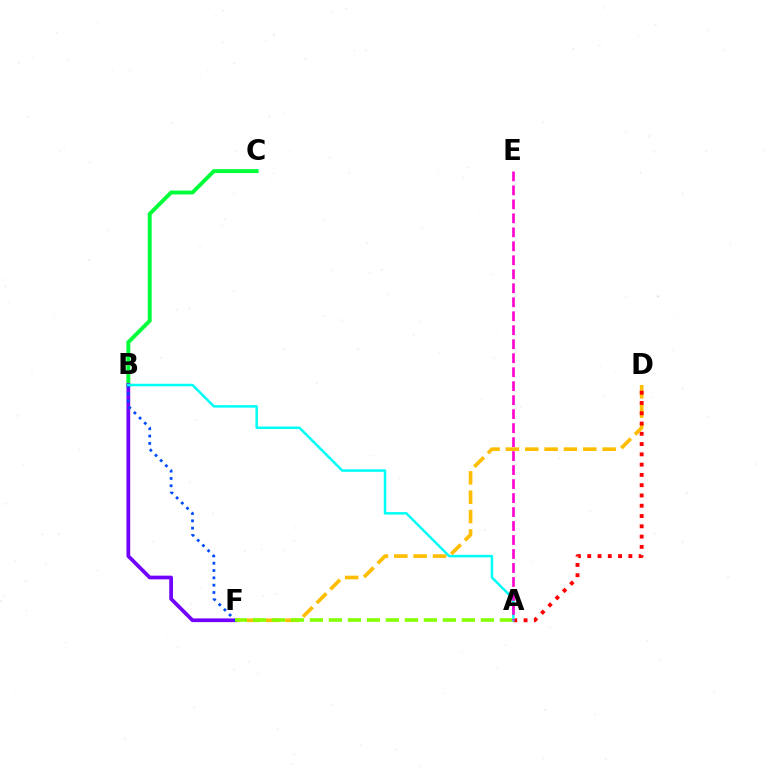{('D', 'F'): [{'color': '#ffbd00', 'line_style': 'dashed', 'thickness': 2.63}], ('B', 'C'): [{'color': '#00ff39', 'line_style': 'solid', 'thickness': 2.81}], ('B', 'F'): [{'color': '#7200ff', 'line_style': 'solid', 'thickness': 2.68}, {'color': '#004bff', 'line_style': 'dotted', 'thickness': 1.99}], ('A', 'D'): [{'color': '#ff0000', 'line_style': 'dotted', 'thickness': 2.79}], ('A', 'F'): [{'color': '#84ff00', 'line_style': 'dashed', 'thickness': 2.58}], ('A', 'B'): [{'color': '#00fff6', 'line_style': 'solid', 'thickness': 1.8}], ('A', 'E'): [{'color': '#ff00cf', 'line_style': 'dashed', 'thickness': 1.9}]}